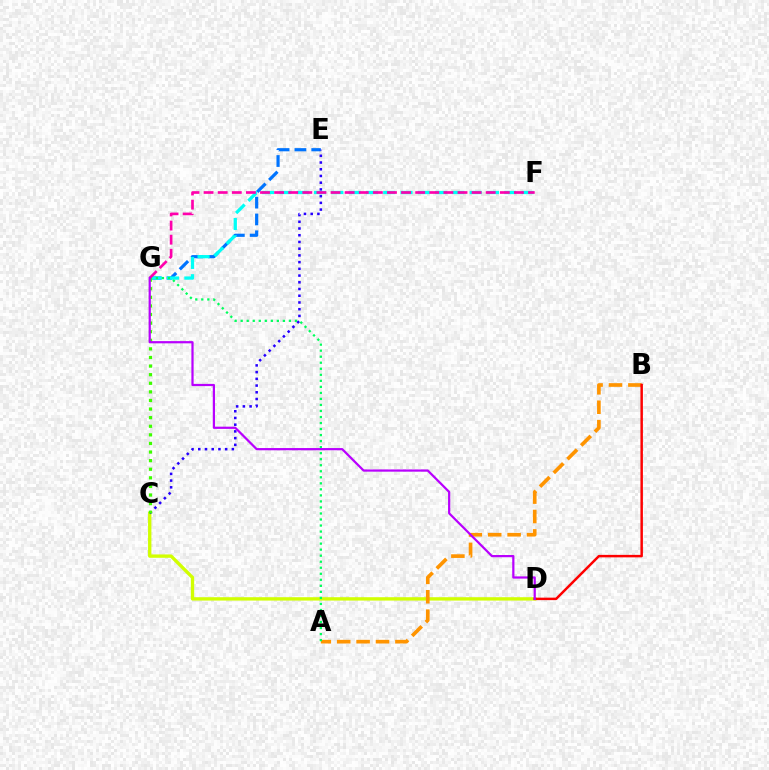{('C', 'D'): [{'color': '#d1ff00', 'line_style': 'solid', 'thickness': 2.41}], ('E', 'G'): [{'color': '#0074ff', 'line_style': 'dashed', 'thickness': 2.29}], ('A', 'B'): [{'color': '#ff9400', 'line_style': 'dashed', 'thickness': 2.64}], ('C', 'E'): [{'color': '#2500ff', 'line_style': 'dotted', 'thickness': 1.83}], ('B', 'D'): [{'color': '#ff0000', 'line_style': 'solid', 'thickness': 1.78}], ('F', 'G'): [{'color': '#00fff6', 'line_style': 'dashed', 'thickness': 2.35}, {'color': '#ff00ac', 'line_style': 'dashed', 'thickness': 1.92}], ('A', 'G'): [{'color': '#00ff5c', 'line_style': 'dotted', 'thickness': 1.64}], ('C', 'G'): [{'color': '#3dff00', 'line_style': 'dotted', 'thickness': 2.34}], ('D', 'G'): [{'color': '#b900ff', 'line_style': 'solid', 'thickness': 1.6}]}